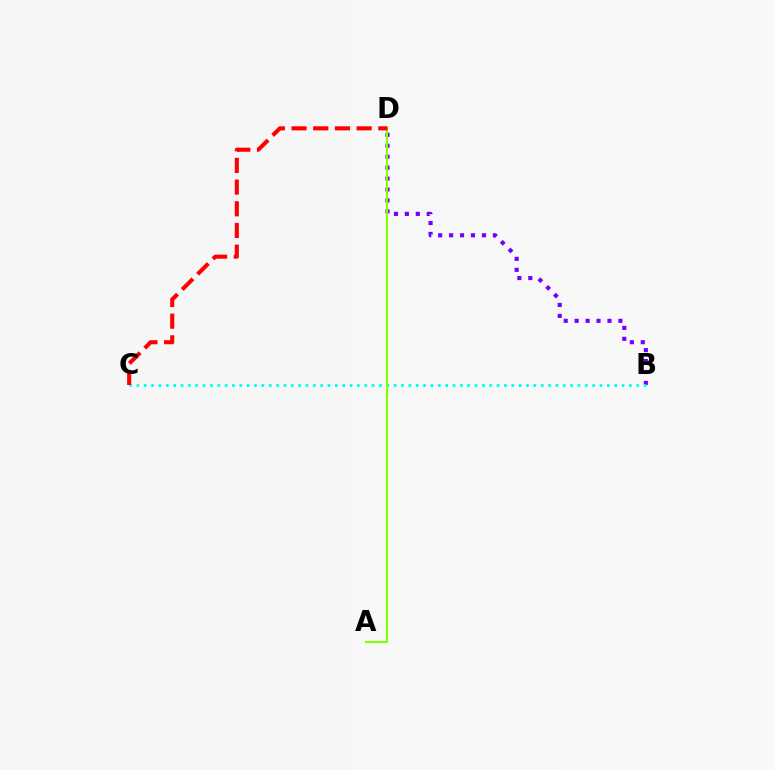{('B', 'D'): [{'color': '#7200ff', 'line_style': 'dotted', 'thickness': 2.97}], ('B', 'C'): [{'color': '#00fff6', 'line_style': 'dotted', 'thickness': 2.0}], ('A', 'D'): [{'color': '#84ff00', 'line_style': 'solid', 'thickness': 1.5}], ('C', 'D'): [{'color': '#ff0000', 'line_style': 'dashed', 'thickness': 2.95}]}